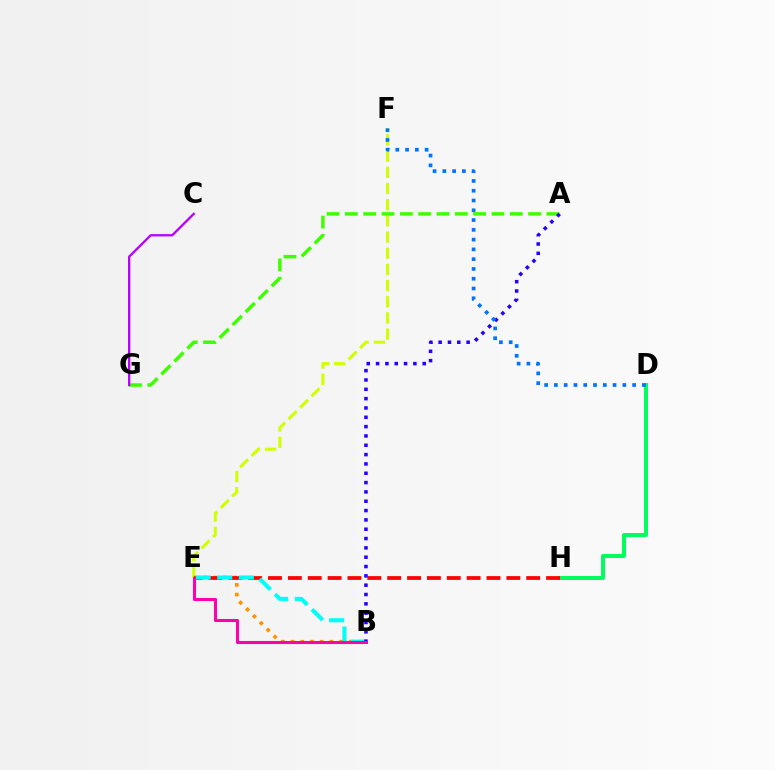{('E', 'F'): [{'color': '#d1ff00', 'line_style': 'dashed', 'thickness': 2.2}], ('A', 'G'): [{'color': '#3dff00', 'line_style': 'dashed', 'thickness': 2.49}], ('B', 'E'): [{'color': '#ff9400', 'line_style': 'dotted', 'thickness': 2.64}, {'color': '#00fff6', 'line_style': 'dashed', 'thickness': 2.93}, {'color': '#ff00ac', 'line_style': 'solid', 'thickness': 2.2}], ('D', 'H'): [{'color': '#00ff5c', 'line_style': 'solid', 'thickness': 2.86}], ('E', 'H'): [{'color': '#ff0000', 'line_style': 'dashed', 'thickness': 2.7}], ('C', 'G'): [{'color': '#b900ff', 'line_style': 'solid', 'thickness': 1.67}], ('A', 'B'): [{'color': '#2500ff', 'line_style': 'dotted', 'thickness': 2.53}], ('D', 'F'): [{'color': '#0074ff', 'line_style': 'dotted', 'thickness': 2.66}]}